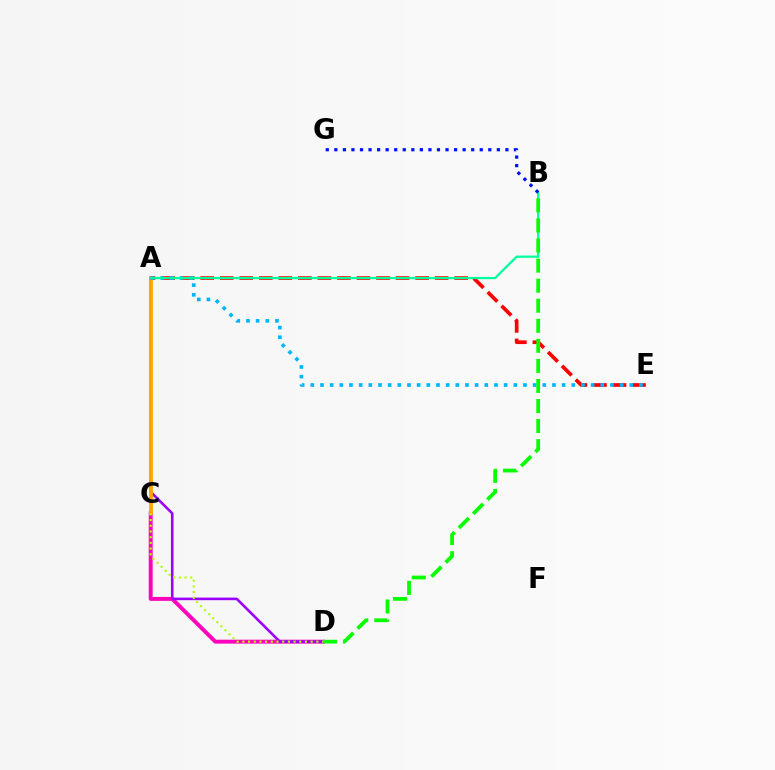{('C', 'D'): [{'color': '#ff00bd', 'line_style': 'solid', 'thickness': 2.81}, {'color': '#b3ff00', 'line_style': 'dotted', 'thickness': 1.55}], ('A', 'D'): [{'color': '#9b00ff', 'line_style': 'solid', 'thickness': 1.86}], ('A', 'C'): [{'color': '#ffa500', 'line_style': 'solid', 'thickness': 2.74}], ('A', 'E'): [{'color': '#ff0000', 'line_style': 'dashed', 'thickness': 2.65}, {'color': '#00b5ff', 'line_style': 'dotted', 'thickness': 2.63}], ('A', 'B'): [{'color': '#00ff9d', 'line_style': 'solid', 'thickness': 1.64}], ('B', 'D'): [{'color': '#08ff00', 'line_style': 'dashed', 'thickness': 2.72}], ('B', 'G'): [{'color': '#0010ff', 'line_style': 'dotted', 'thickness': 2.32}]}